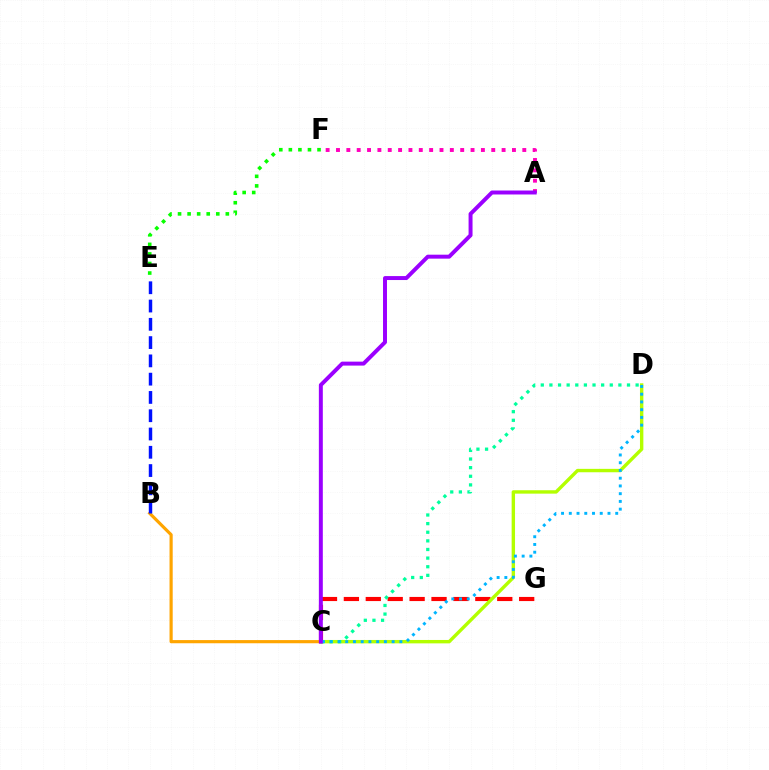{('A', 'F'): [{'color': '#ff00bd', 'line_style': 'dotted', 'thickness': 2.81}], ('C', 'G'): [{'color': '#ff0000', 'line_style': 'dashed', 'thickness': 2.98}], ('B', 'C'): [{'color': '#ffa500', 'line_style': 'solid', 'thickness': 2.28}], ('C', 'D'): [{'color': '#b3ff00', 'line_style': 'solid', 'thickness': 2.44}, {'color': '#00ff9d', 'line_style': 'dotted', 'thickness': 2.34}, {'color': '#00b5ff', 'line_style': 'dotted', 'thickness': 2.1}], ('A', 'C'): [{'color': '#9b00ff', 'line_style': 'solid', 'thickness': 2.85}], ('E', 'F'): [{'color': '#08ff00', 'line_style': 'dotted', 'thickness': 2.6}], ('B', 'E'): [{'color': '#0010ff', 'line_style': 'dashed', 'thickness': 2.48}]}